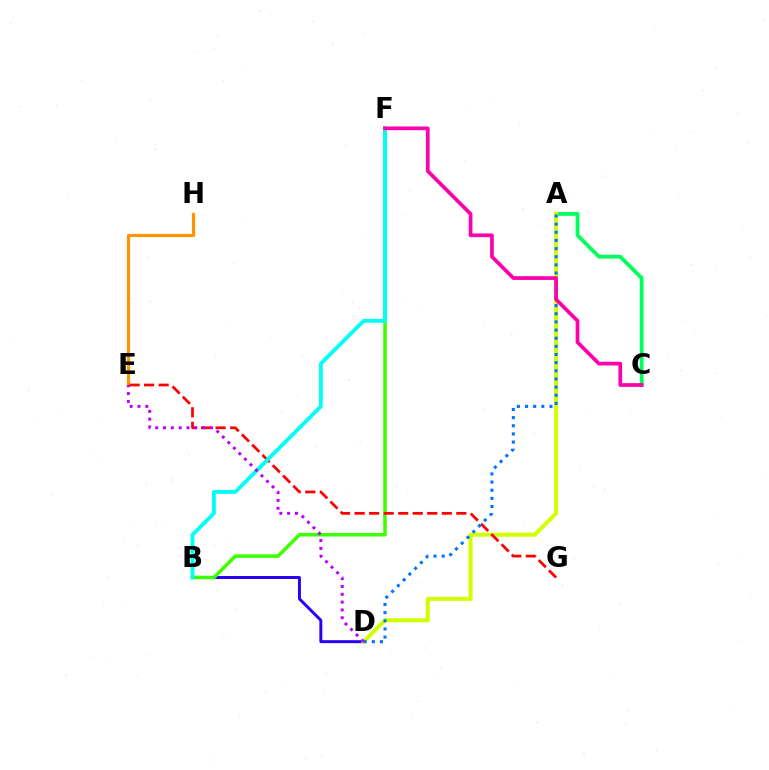{('E', 'H'): [{'color': '#ff9400', 'line_style': 'solid', 'thickness': 2.3}], ('A', 'C'): [{'color': '#00ff5c', 'line_style': 'solid', 'thickness': 2.76}], ('B', 'D'): [{'color': '#2500ff', 'line_style': 'solid', 'thickness': 2.12}], ('B', 'F'): [{'color': '#3dff00', 'line_style': 'solid', 'thickness': 2.56}, {'color': '#00fff6', 'line_style': 'solid', 'thickness': 2.77}], ('A', 'D'): [{'color': '#d1ff00', 'line_style': 'solid', 'thickness': 2.92}, {'color': '#0074ff', 'line_style': 'dotted', 'thickness': 2.21}], ('E', 'G'): [{'color': '#ff0000', 'line_style': 'dashed', 'thickness': 1.97}], ('C', 'F'): [{'color': '#ff00ac', 'line_style': 'solid', 'thickness': 2.67}], ('D', 'E'): [{'color': '#b900ff', 'line_style': 'dotted', 'thickness': 2.13}]}